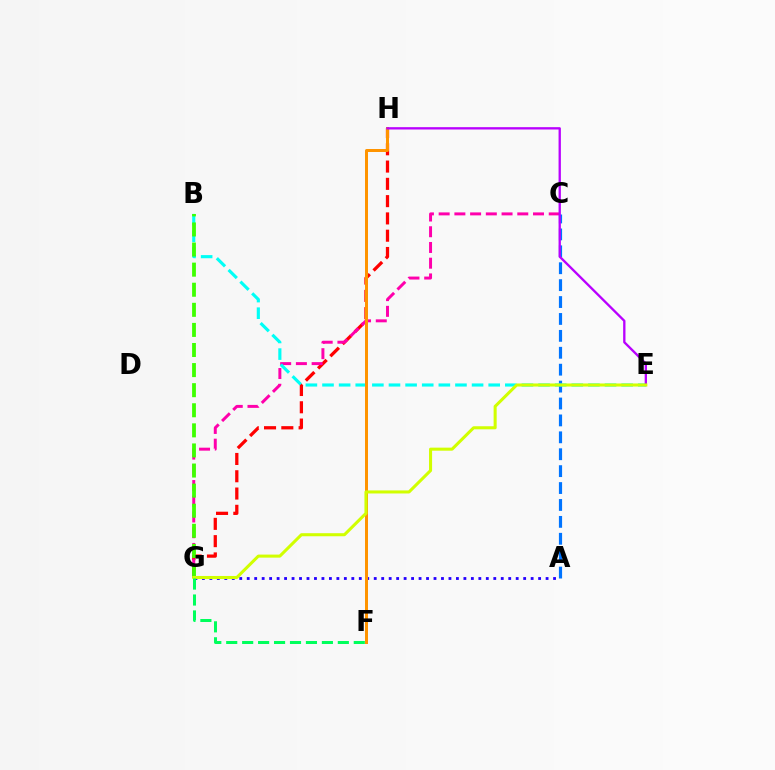{('G', 'H'): [{'color': '#ff0000', 'line_style': 'dashed', 'thickness': 2.35}], ('C', 'G'): [{'color': '#ff00ac', 'line_style': 'dashed', 'thickness': 2.14}], ('A', 'C'): [{'color': '#0074ff', 'line_style': 'dashed', 'thickness': 2.3}], ('A', 'G'): [{'color': '#2500ff', 'line_style': 'dotted', 'thickness': 2.03}], ('B', 'E'): [{'color': '#00fff6', 'line_style': 'dashed', 'thickness': 2.26}], ('F', 'H'): [{'color': '#ff9400', 'line_style': 'solid', 'thickness': 2.16}], ('E', 'H'): [{'color': '#b900ff', 'line_style': 'solid', 'thickness': 1.67}], ('B', 'G'): [{'color': '#3dff00', 'line_style': 'dashed', 'thickness': 2.73}], ('E', 'G'): [{'color': '#d1ff00', 'line_style': 'solid', 'thickness': 2.2}], ('F', 'G'): [{'color': '#00ff5c', 'line_style': 'dashed', 'thickness': 2.17}]}